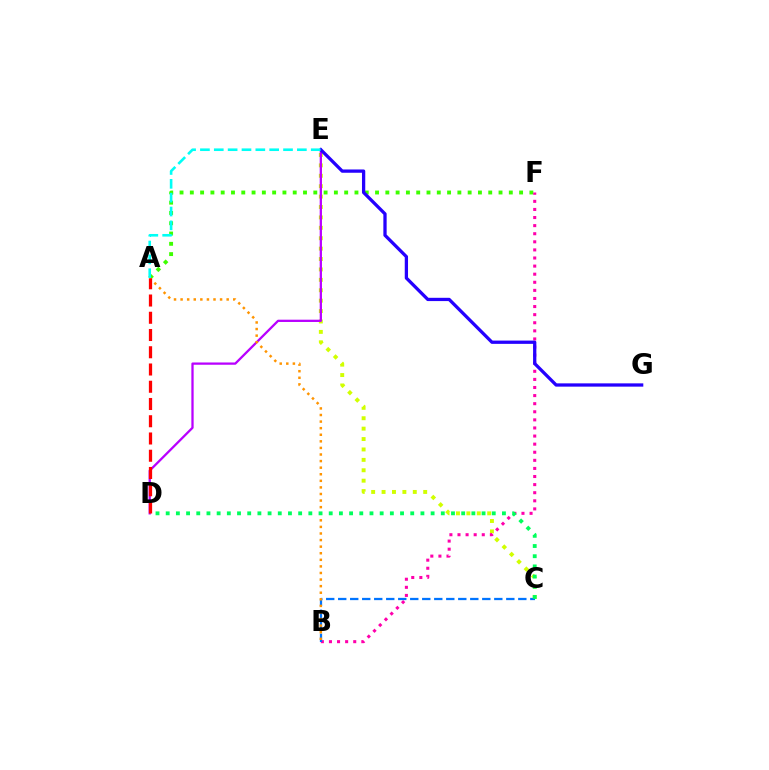{('C', 'E'): [{'color': '#d1ff00', 'line_style': 'dotted', 'thickness': 2.83}], ('A', 'F'): [{'color': '#3dff00', 'line_style': 'dotted', 'thickness': 2.8}], ('D', 'E'): [{'color': '#b900ff', 'line_style': 'solid', 'thickness': 1.64}], ('B', 'F'): [{'color': '#ff00ac', 'line_style': 'dotted', 'thickness': 2.2}], ('B', 'C'): [{'color': '#0074ff', 'line_style': 'dashed', 'thickness': 1.63}], ('E', 'G'): [{'color': '#2500ff', 'line_style': 'solid', 'thickness': 2.36}], ('A', 'B'): [{'color': '#ff9400', 'line_style': 'dotted', 'thickness': 1.79}], ('A', 'E'): [{'color': '#00fff6', 'line_style': 'dashed', 'thickness': 1.88}], ('C', 'D'): [{'color': '#00ff5c', 'line_style': 'dotted', 'thickness': 2.77}], ('A', 'D'): [{'color': '#ff0000', 'line_style': 'dashed', 'thickness': 2.34}]}